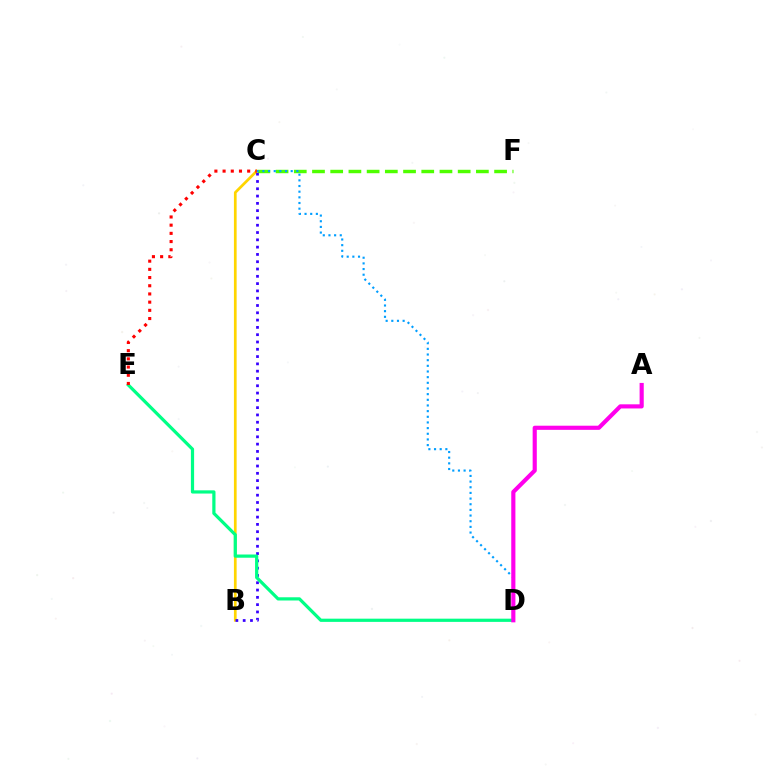{('C', 'F'): [{'color': '#4fff00', 'line_style': 'dashed', 'thickness': 2.47}], ('B', 'C'): [{'color': '#ffd500', 'line_style': 'solid', 'thickness': 1.95}, {'color': '#3700ff', 'line_style': 'dotted', 'thickness': 1.98}], ('C', 'D'): [{'color': '#009eff', 'line_style': 'dotted', 'thickness': 1.54}], ('D', 'E'): [{'color': '#00ff86', 'line_style': 'solid', 'thickness': 2.31}], ('C', 'E'): [{'color': '#ff0000', 'line_style': 'dotted', 'thickness': 2.23}], ('A', 'D'): [{'color': '#ff00ed', 'line_style': 'solid', 'thickness': 2.98}]}